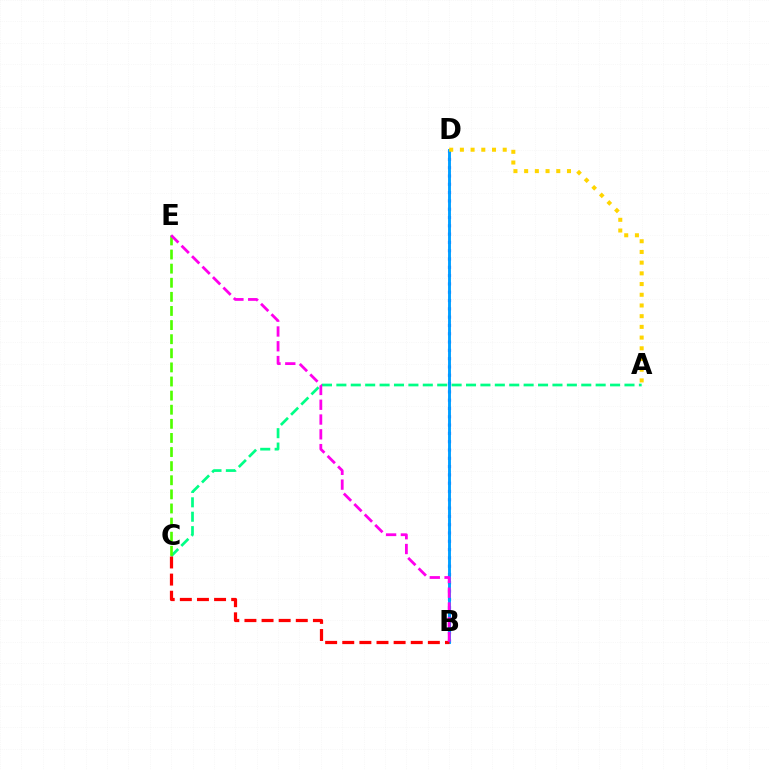{('B', 'D'): [{'color': '#3700ff', 'line_style': 'dotted', 'thickness': 2.26}, {'color': '#009eff', 'line_style': 'solid', 'thickness': 2.09}], ('A', 'C'): [{'color': '#00ff86', 'line_style': 'dashed', 'thickness': 1.96}], ('C', 'E'): [{'color': '#4fff00', 'line_style': 'dashed', 'thickness': 1.92}], ('A', 'D'): [{'color': '#ffd500', 'line_style': 'dotted', 'thickness': 2.91}], ('B', 'C'): [{'color': '#ff0000', 'line_style': 'dashed', 'thickness': 2.33}], ('B', 'E'): [{'color': '#ff00ed', 'line_style': 'dashed', 'thickness': 2.01}]}